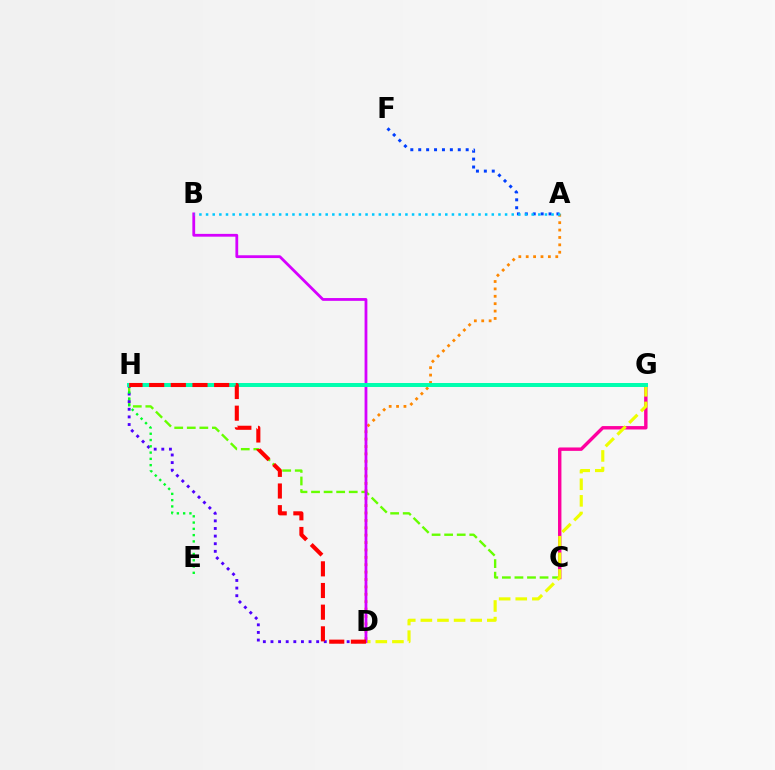{('C', 'G'): [{'color': '#ff00a0', 'line_style': 'solid', 'thickness': 2.45}], ('C', 'H'): [{'color': '#66ff00', 'line_style': 'dashed', 'thickness': 1.71}], ('A', 'D'): [{'color': '#ff8800', 'line_style': 'dotted', 'thickness': 2.01}], ('D', 'G'): [{'color': '#eeff00', 'line_style': 'dashed', 'thickness': 2.26}], ('A', 'F'): [{'color': '#003fff', 'line_style': 'dotted', 'thickness': 2.15}], ('D', 'H'): [{'color': '#4f00ff', 'line_style': 'dotted', 'thickness': 2.07}, {'color': '#ff0000', 'line_style': 'dashed', 'thickness': 2.94}], ('B', 'D'): [{'color': '#d600ff', 'line_style': 'solid', 'thickness': 2.01}], ('E', 'H'): [{'color': '#00ff27', 'line_style': 'dotted', 'thickness': 1.71}], ('A', 'B'): [{'color': '#00c7ff', 'line_style': 'dotted', 'thickness': 1.81}], ('G', 'H'): [{'color': '#00ffaf', 'line_style': 'solid', 'thickness': 2.86}]}